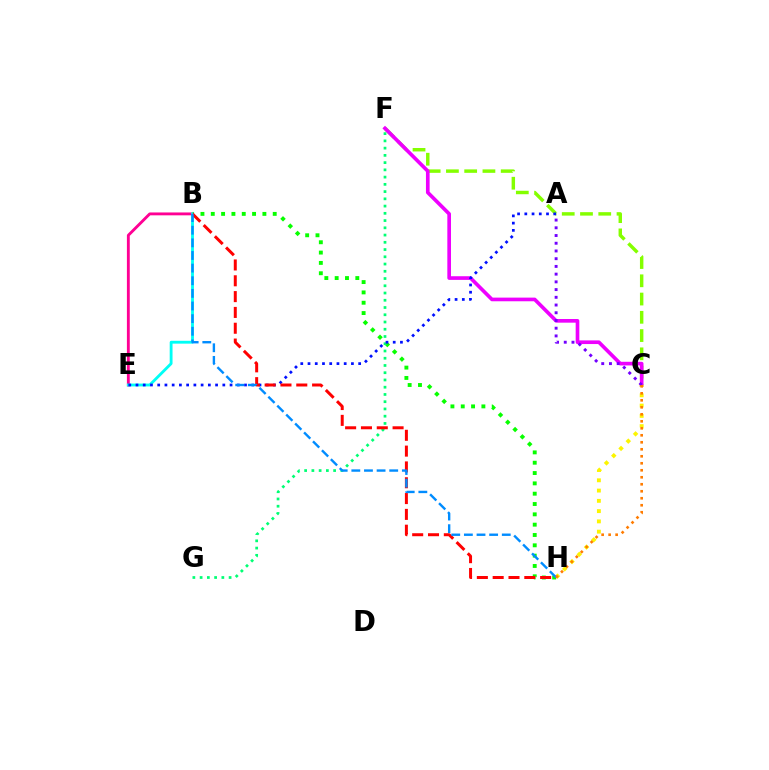{('B', 'E'): [{'color': '#ff0094', 'line_style': 'solid', 'thickness': 2.06}, {'color': '#00fff6', 'line_style': 'solid', 'thickness': 2.05}], ('C', 'F'): [{'color': '#84ff00', 'line_style': 'dashed', 'thickness': 2.48}, {'color': '#ee00ff', 'line_style': 'solid', 'thickness': 2.64}], ('B', 'H'): [{'color': '#08ff00', 'line_style': 'dotted', 'thickness': 2.81}, {'color': '#ff0000', 'line_style': 'dashed', 'thickness': 2.15}, {'color': '#008cff', 'line_style': 'dashed', 'thickness': 1.72}], ('F', 'G'): [{'color': '#00ff74', 'line_style': 'dotted', 'thickness': 1.97}], ('C', 'H'): [{'color': '#fcf500', 'line_style': 'dotted', 'thickness': 2.79}, {'color': '#ff7c00', 'line_style': 'dotted', 'thickness': 1.9}], ('A', 'E'): [{'color': '#0010ff', 'line_style': 'dotted', 'thickness': 1.97}], ('A', 'C'): [{'color': '#7200ff', 'line_style': 'dotted', 'thickness': 2.1}]}